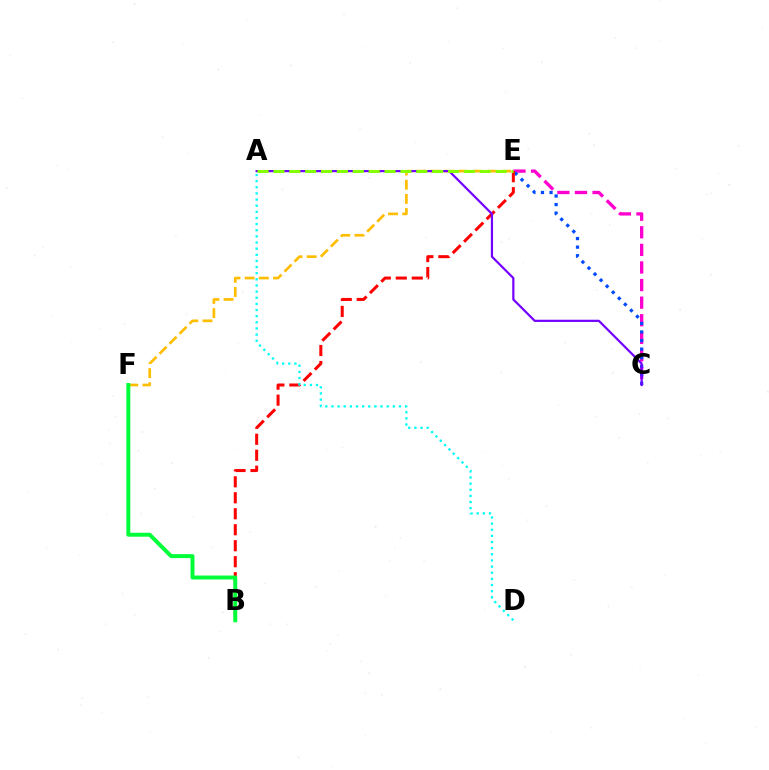{('C', 'E'): [{'color': '#ff00cf', 'line_style': 'dashed', 'thickness': 2.39}, {'color': '#004bff', 'line_style': 'dotted', 'thickness': 2.33}], ('E', 'F'): [{'color': '#ffbd00', 'line_style': 'dashed', 'thickness': 1.92}], ('B', 'E'): [{'color': '#ff0000', 'line_style': 'dashed', 'thickness': 2.17}], ('B', 'F'): [{'color': '#00ff39', 'line_style': 'solid', 'thickness': 2.84}], ('A', 'D'): [{'color': '#00fff6', 'line_style': 'dotted', 'thickness': 1.67}], ('A', 'C'): [{'color': '#7200ff', 'line_style': 'solid', 'thickness': 1.59}], ('A', 'E'): [{'color': '#84ff00', 'line_style': 'dashed', 'thickness': 2.16}]}